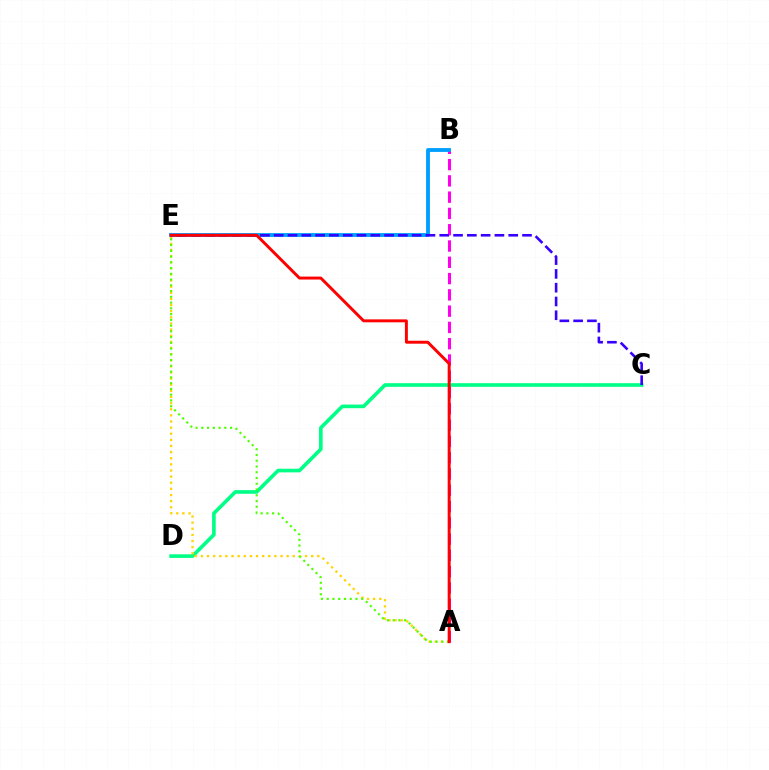{('C', 'D'): [{'color': '#00ff86', 'line_style': 'solid', 'thickness': 2.61}], ('A', 'B'): [{'color': '#ff00ed', 'line_style': 'dashed', 'thickness': 2.21}], ('A', 'E'): [{'color': '#ffd500', 'line_style': 'dotted', 'thickness': 1.66}, {'color': '#4fff00', 'line_style': 'dotted', 'thickness': 1.56}, {'color': '#ff0000', 'line_style': 'solid', 'thickness': 2.12}], ('B', 'E'): [{'color': '#009eff', 'line_style': 'solid', 'thickness': 2.76}], ('C', 'E'): [{'color': '#3700ff', 'line_style': 'dashed', 'thickness': 1.87}]}